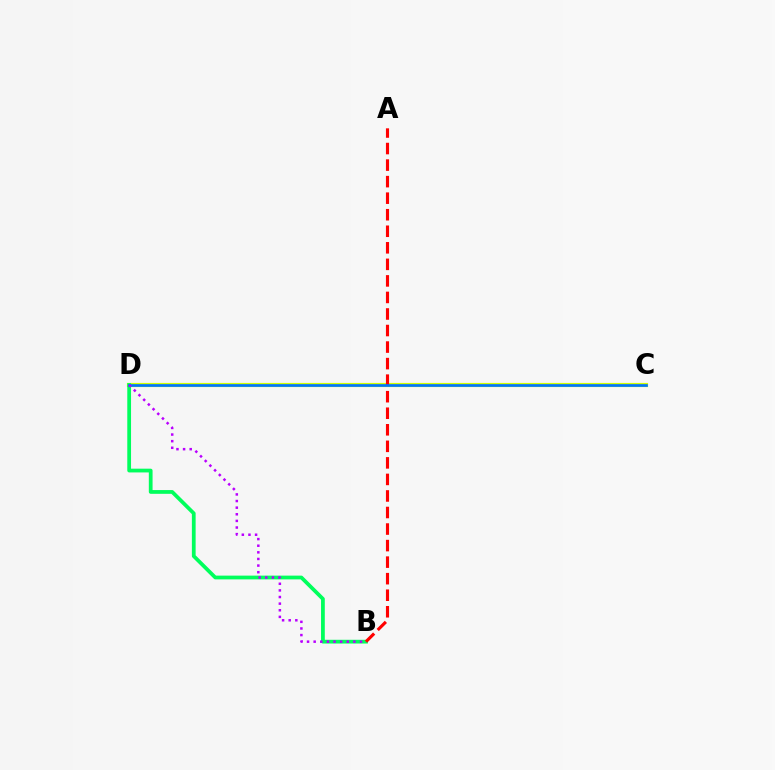{('C', 'D'): [{'color': '#d1ff00', 'line_style': 'solid', 'thickness': 3.0}, {'color': '#0074ff', 'line_style': 'solid', 'thickness': 1.92}], ('B', 'D'): [{'color': '#00ff5c', 'line_style': 'solid', 'thickness': 2.7}, {'color': '#b900ff', 'line_style': 'dotted', 'thickness': 1.8}], ('A', 'B'): [{'color': '#ff0000', 'line_style': 'dashed', 'thickness': 2.25}]}